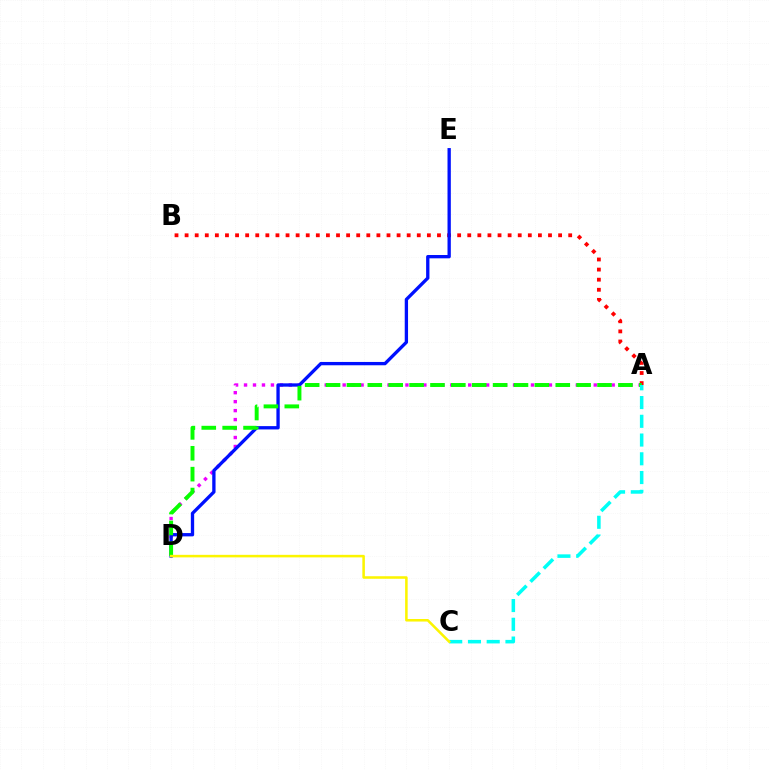{('A', 'B'): [{'color': '#ff0000', 'line_style': 'dotted', 'thickness': 2.74}], ('A', 'D'): [{'color': '#ee00ff', 'line_style': 'dotted', 'thickness': 2.44}, {'color': '#08ff00', 'line_style': 'dashed', 'thickness': 2.84}], ('D', 'E'): [{'color': '#0010ff', 'line_style': 'solid', 'thickness': 2.39}], ('A', 'C'): [{'color': '#00fff6', 'line_style': 'dashed', 'thickness': 2.55}], ('C', 'D'): [{'color': '#fcf500', 'line_style': 'solid', 'thickness': 1.83}]}